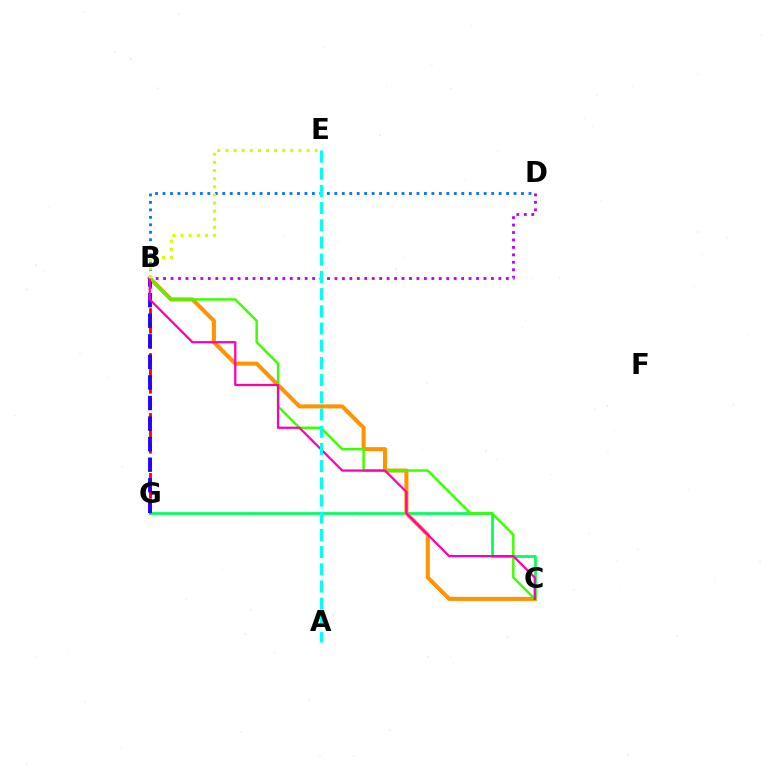{('C', 'G'): [{'color': '#00ff5c', 'line_style': 'solid', 'thickness': 1.96}], ('B', 'D'): [{'color': '#0074ff', 'line_style': 'dotted', 'thickness': 2.03}, {'color': '#b900ff', 'line_style': 'dotted', 'thickness': 2.02}], ('B', 'G'): [{'color': '#ff0000', 'line_style': 'dashed', 'thickness': 2.04}, {'color': '#2500ff', 'line_style': 'dashed', 'thickness': 2.79}], ('B', 'C'): [{'color': '#ff9400', 'line_style': 'solid', 'thickness': 2.92}, {'color': '#3dff00', 'line_style': 'solid', 'thickness': 1.78}, {'color': '#ff00ac', 'line_style': 'solid', 'thickness': 1.61}], ('B', 'E'): [{'color': '#d1ff00', 'line_style': 'dotted', 'thickness': 2.21}], ('A', 'E'): [{'color': '#00fff6', 'line_style': 'dashed', 'thickness': 2.34}]}